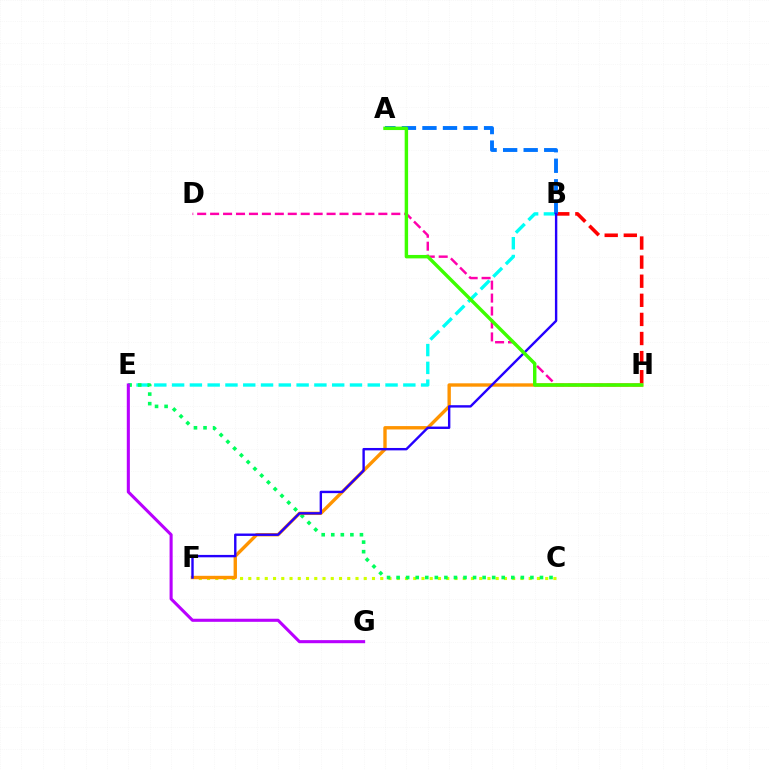{('B', 'E'): [{'color': '#00fff6', 'line_style': 'dashed', 'thickness': 2.42}], ('D', 'H'): [{'color': '#ff00ac', 'line_style': 'dashed', 'thickness': 1.76}], ('C', 'F'): [{'color': '#d1ff00', 'line_style': 'dotted', 'thickness': 2.24}], ('C', 'E'): [{'color': '#00ff5c', 'line_style': 'dotted', 'thickness': 2.6}], ('F', 'H'): [{'color': '#ff9400', 'line_style': 'solid', 'thickness': 2.43}], ('B', 'H'): [{'color': '#ff0000', 'line_style': 'dashed', 'thickness': 2.59}], ('A', 'B'): [{'color': '#0074ff', 'line_style': 'dashed', 'thickness': 2.79}], ('B', 'F'): [{'color': '#2500ff', 'line_style': 'solid', 'thickness': 1.73}], ('E', 'G'): [{'color': '#b900ff', 'line_style': 'solid', 'thickness': 2.22}], ('A', 'H'): [{'color': '#3dff00', 'line_style': 'solid', 'thickness': 2.47}]}